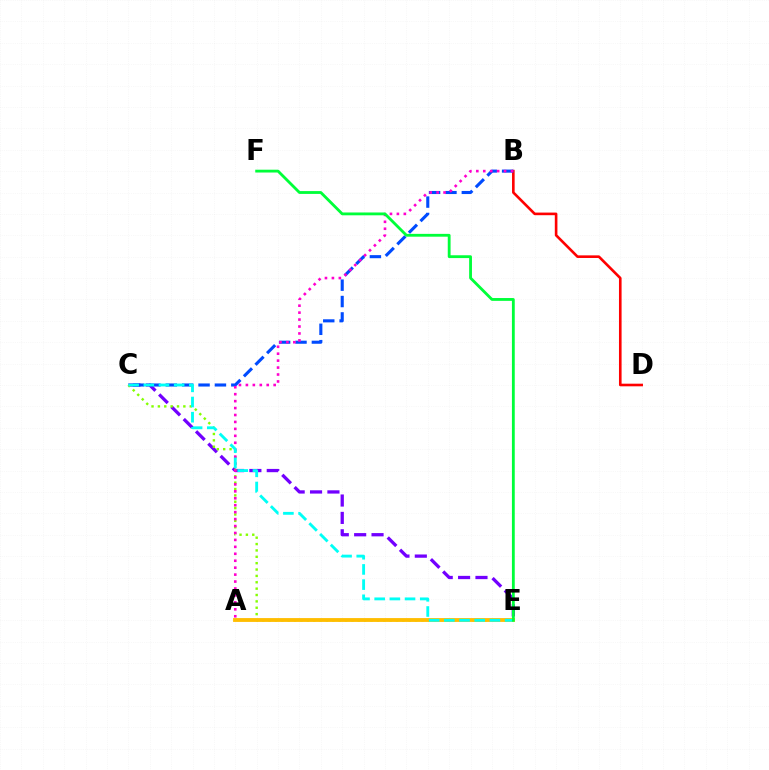{('B', 'D'): [{'color': '#ff0000', 'line_style': 'solid', 'thickness': 1.89}], ('C', 'E'): [{'color': '#7200ff', 'line_style': 'dashed', 'thickness': 2.36}, {'color': '#84ff00', 'line_style': 'dotted', 'thickness': 1.73}, {'color': '#00fff6', 'line_style': 'dashed', 'thickness': 2.06}], ('B', 'C'): [{'color': '#004bff', 'line_style': 'dashed', 'thickness': 2.23}], ('A', 'B'): [{'color': '#ff00cf', 'line_style': 'dotted', 'thickness': 1.89}], ('A', 'E'): [{'color': '#ffbd00', 'line_style': 'solid', 'thickness': 2.76}], ('E', 'F'): [{'color': '#00ff39', 'line_style': 'solid', 'thickness': 2.03}]}